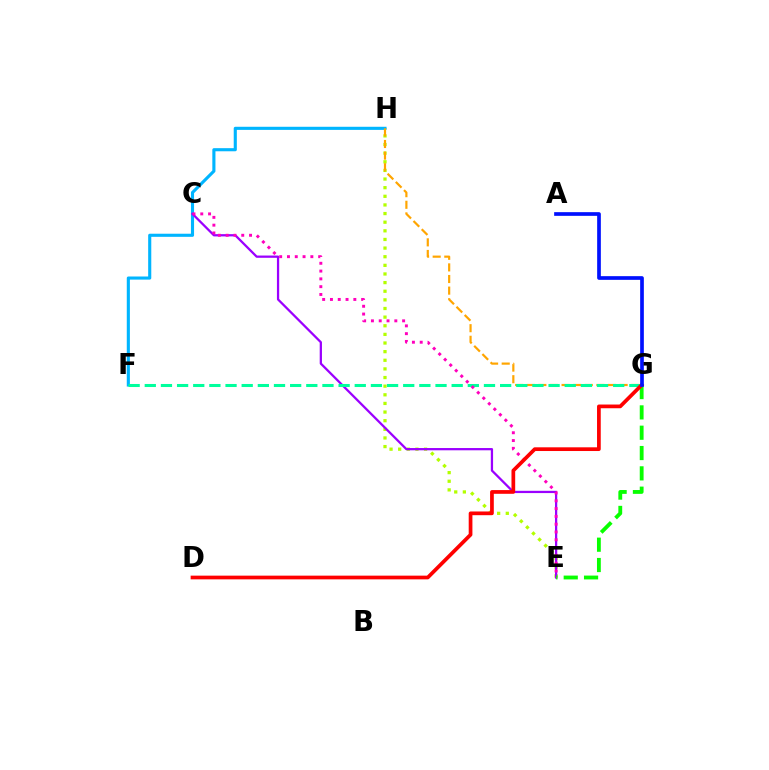{('E', 'H'): [{'color': '#b3ff00', 'line_style': 'dotted', 'thickness': 2.34}], ('F', 'H'): [{'color': '#00b5ff', 'line_style': 'solid', 'thickness': 2.24}], ('C', 'E'): [{'color': '#9b00ff', 'line_style': 'solid', 'thickness': 1.63}, {'color': '#ff00bd', 'line_style': 'dotted', 'thickness': 2.12}], ('E', 'G'): [{'color': '#08ff00', 'line_style': 'dashed', 'thickness': 2.76}], ('G', 'H'): [{'color': '#ffa500', 'line_style': 'dashed', 'thickness': 1.58}], ('F', 'G'): [{'color': '#00ff9d', 'line_style': 'dashed', 'thickness': 2.19}], ('D', 'G'): [{'color': '#ff0000', 'line_style': 'solid', 'thickness': 2.67}], ('A', 'G'): [{'color': '#0010ff', 'line_style': 'solid', 'thickness': 2.66}]}